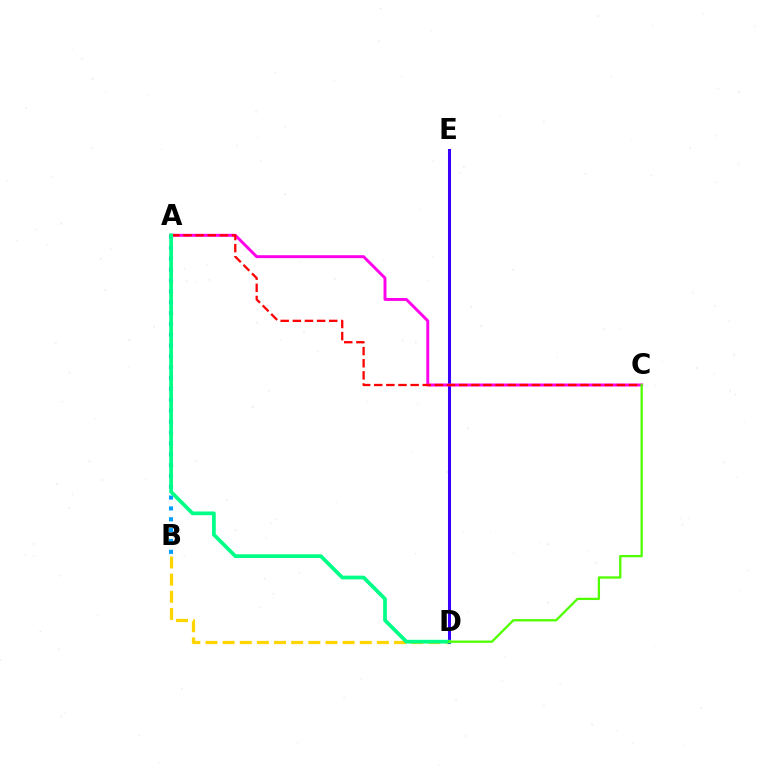{('B', 'D'): [{'color': '#ffd500', 'line_style': 'dashed', 'thickness': 2.33}], ('D', 'E'): [{'color': '#3700ff', 'line_style': 'solid', 'thickness': 2.2}], ('A', 'B'): [{'color': '#009eff', 'line_style': 'dotted', 'thickness': 2.95}], ('A', 'C'): [{'color': '#ff00ed', 'line_style': 'solid', 'thickness': 2.12}, {'color': '#ff0000', 'line_style': 'dashed', 'thickness': 1.65}], ('A', 'D'): [{'color': '#00ff86', 'line_style': 'solid', 'thickness': 2.69}], ('C', 'D'): [{'color': '#4fff00', 'line_style': 'solid', 'thickness': 1.65}]}